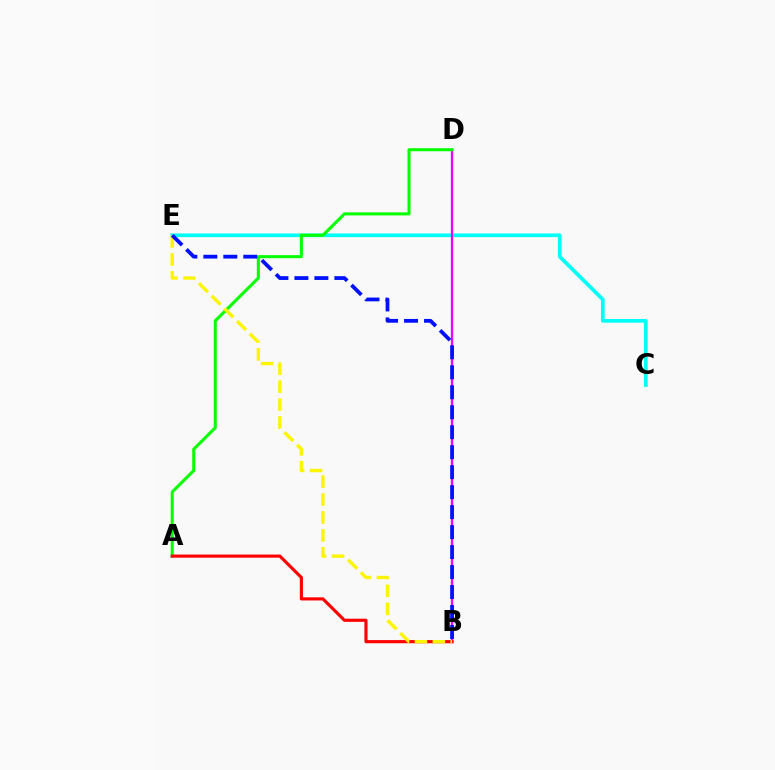{('C', 'E'): [{'color': '#00fff6', 'line_style': 'solid', 'thickness': 2.66}], ('B', 'D'): [{'color': '#ee00ff', 'line_style': 'solid', 'thickness': 1.65}], ('A', 'D'): [{'color': '#08ff00', 'line_style': 'solid', 'thickness': 2.2}], ('A', 'B'): [{'color': '#ff0000', 'line_style': 'solid', 'thickness': 2.26}], ('B', 'E'): [{'color': '#fcf500', 'line_style': 'dashed', 'thickness': 2.43}, {'color': '#0010ff', 'line_style': 'dashed', 'thickness': 2.71}]}